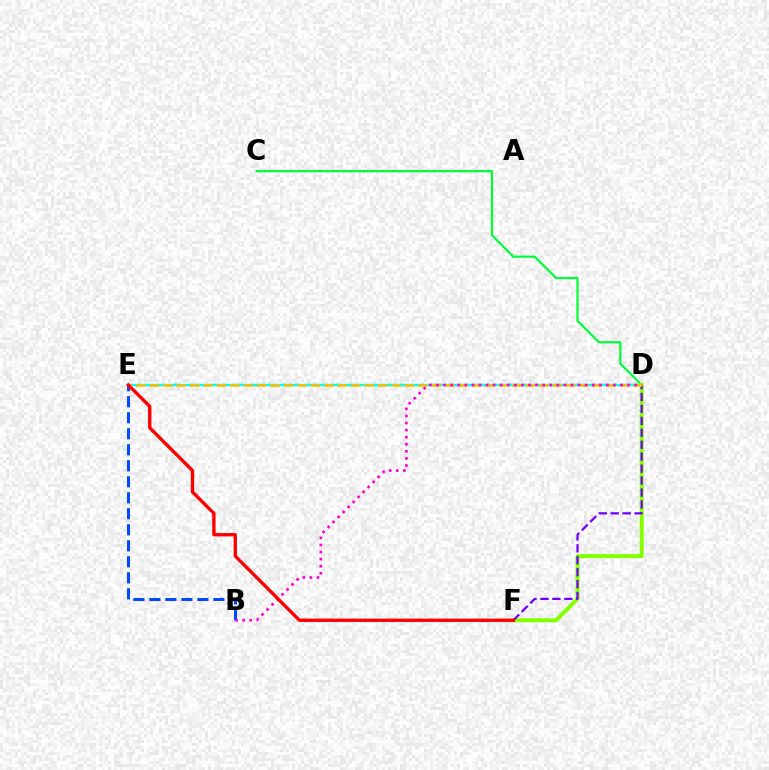{('D', 'E'): [{'color': '#00fff6', 'line_style': 'solid', 'thickness': 1.76}, {'color': '#ffbd00', 'line_style': 'dashed', 'thickness': 1.82}], ('C', 'D'): [{'color': '#00ff39', 'line_style': 'solid', 'thickness': 1.58}], ('D', 'F'): [{'color': '#84ff00', 'line_style': 'solid', 'thickness': 2.87}, {'color': '#7200ff', 'line_style': 'dashed', 'thickness': 1.62}], ('B', 'E'): [{'color': '#004bff', 'line_style': 'dashed', 'thickness': 2.17}], ('B', 'D'): [{'color': '#ff00cf', 'line_style': 'dotted', 'thickness': 1.92}], ('E', 'F'): [{'color': '#ff0000', 'line_style': 'solid', 'thickness': 2.4}]}